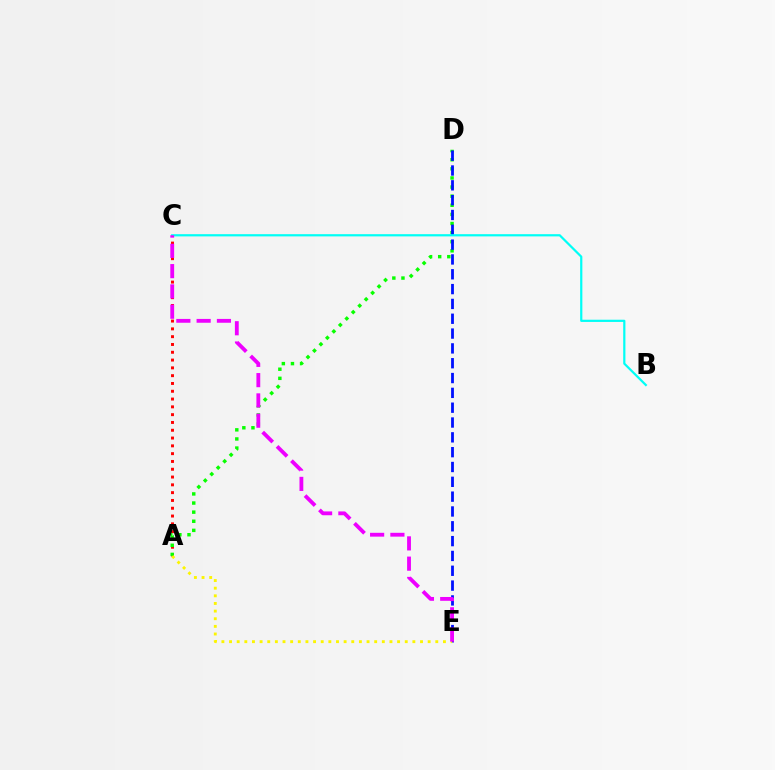{('A', 'C'): [{'color': '#ff0000', 'line_style': 'dotted', 'thickness': 2.12}], ('A', 'D'): [{'color': '#08ff00', 'line_style': 'dotted', 'thickness': 2.48}], ('D', 'E'): [{'color': '#0010ff', 'line_style': 'dashed', 'thickness': 2.01}], ('B', 'C'): [{'color': '#00fff6', 'line_style': 'solid', 'thickness': 1.59}], ('A', 'E'): [{'color': '#fcf500', 'line_style': 'dotted', 'thickness': 2.08}], ('C', 'E'): [{'color': '#ee00ff', 'line_style': 'dashed', 'thickness': 2.76}]}